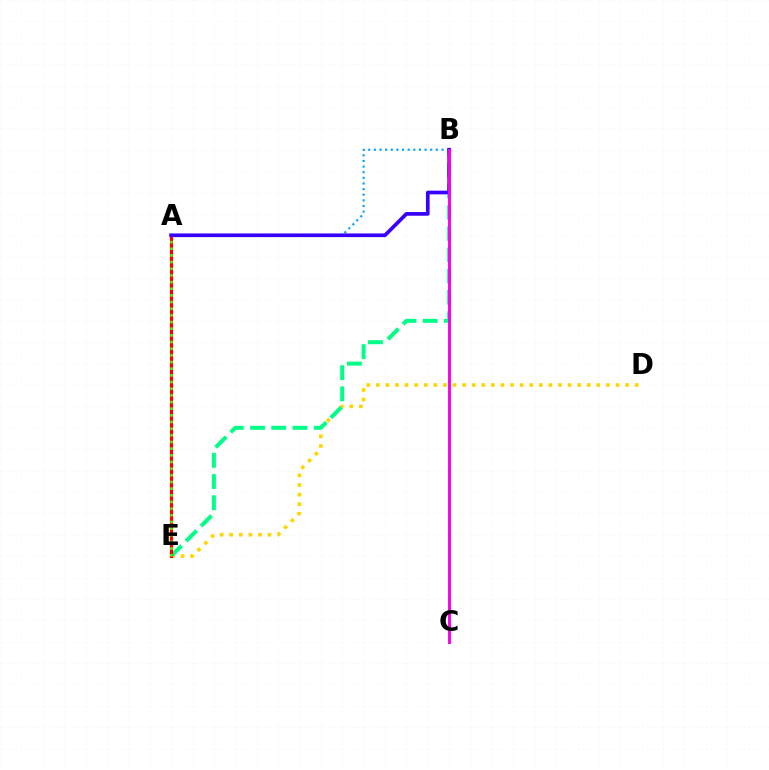{('D', 'E'): [{'color': '#ffd500', 'line_style': 'dotted', 'thickness': 2.6}], ('B', 'E'): [{'color': '#00ff86', 'line_style': 'dashed', 'thickness': 2.88}], ('A', 'B'): [{'color': '#009eff', 'line_style': 'dotted', 'thickness': 1.53}, {'color': '#3700ff', 'line_style': 'solid', 'thickness': 2.65}], ('A', 'E'): [{'color': '#ff0000', 'line_style': 'solid', 'thickness': 2.29}, {'color': '#4fff00', 'line_style': 'dotted', 'thickness': 1.81}], ('B', 'C'): [{'color': '#ff00ed', 'line_style': 'solid', 'thickness': 2.12}]}